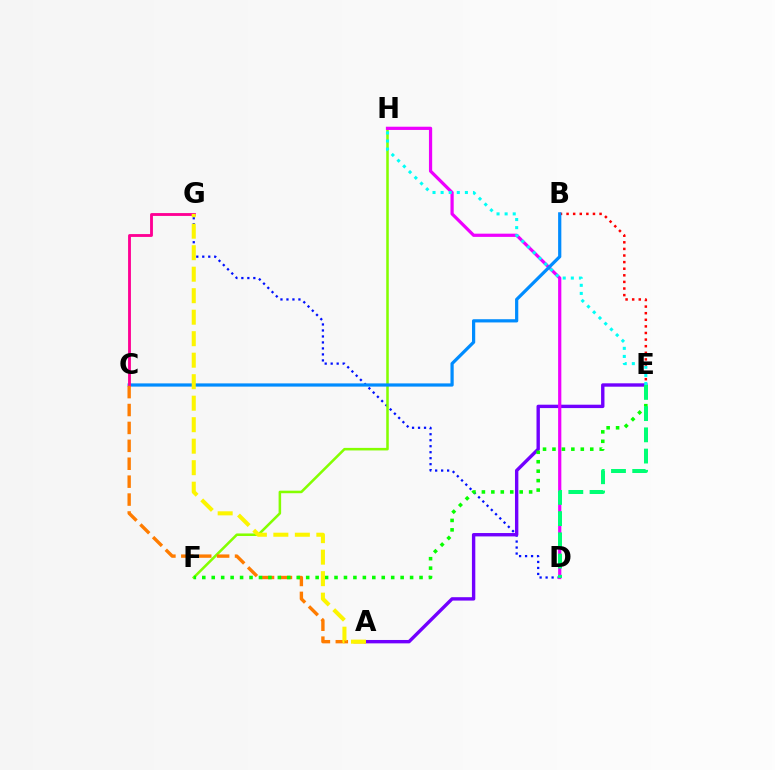{('D', 'G'): [{'color': '#0010ff', 'line_style': 'dotted', 'thickness': 1.63}], ('F', 'H'): [{'color': '#84ff00', 'line_style': 'solid', 'thickness': 1.83}], ('B', 'E'): [{'color': '#ff0000', 'line_style': 'dotted', 'thickness': 1.79}], ('A', 'E'): [{'color': '#7200ff', 'line_style': 'solid', 'thickness': 2.44}], ('D', 'H'): [{'color': '#ee00ff', 'line_style': 'solid', 'thickness': 2.32}], ('B', 'C'): [{'color': '#008cff', 'line_style': 'solid', 'thickness': 2.32}], ('C', 'G'): [{'color': '#ff0094', 'line_style': 'solid', 'thickness': 2.05}], ('A', 'C'): [{'color': '#ff7c00', 'line_style': 'dashed', 'thickness': 2.43}], ('E', 'F'): [{'color': '#08ff00', 'line_style': 'dotted', 'thickness': 2.57}], ('E', 'H'): [{'color': '#00fff6', 'line_style': 'dotted', 'thickness': 2.2}], ('D', 'E'): [{'color': '#00ff74', 'line_style': 'dashed', 'thickness': 2.88}], ('A', 'G'): [{'color': '#fcf500', 'line_style': 'dashed', 'thickness': 2.92}]}